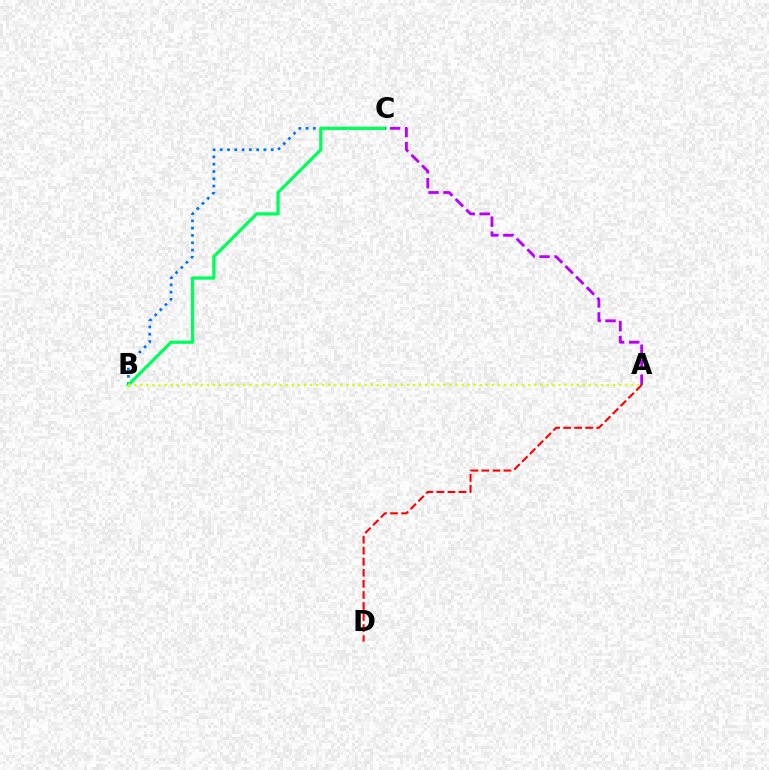{('B', 'C'): [{'color': '#0074ff', 'line_style': 'dotted', 'thickness': 1.98}, {'color': '#00ff5c', 'line_style': 'solid', 'thickness': 2.35}], ('A', 'C'): [{'color': '#b900ff', 'line_style': 'dashed', 'thickness': 2.04}], ('A', 'D'): [{'color': '#ff0000', 'line_style': 'dashed', 'thickness': 1.5}], ('A', 'B'): [{'color': '#d1ff00', 'line_style': 'dotted', 'thickness': 1.65}]}